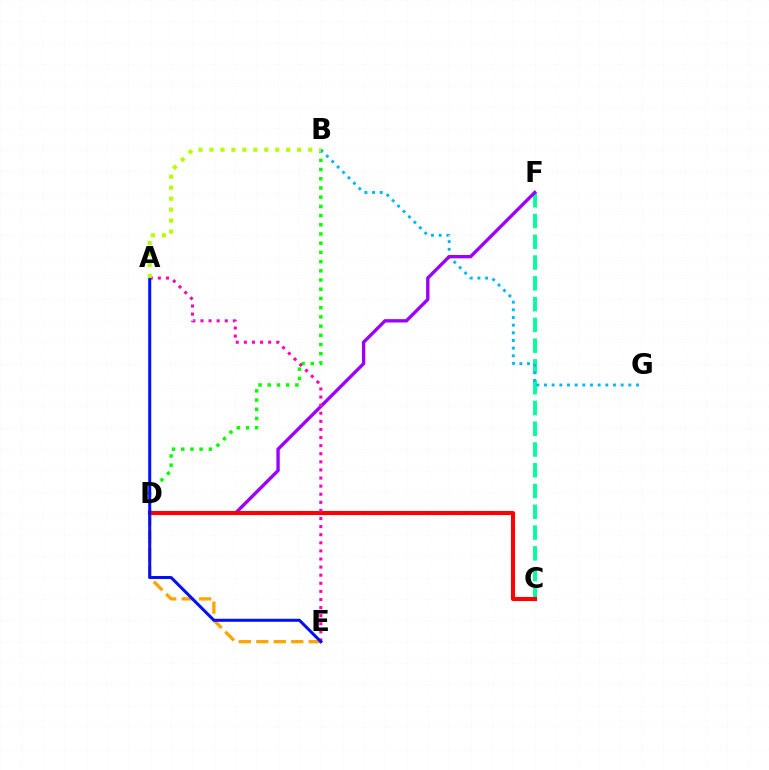{('B', 'D'): [{'color': '#08ff00', 'line_style': 'dotted', 'thickness': 2.5}], ('C', 'F'): [{'color': '#00ff9d', 'line_style': 'dashed', 'thickness': 2.82}], ('D', 'E'): [{'color': '#ffa500', 'line_style': 'dashed', 'thickness': 2.37}], ('B', 'G'): [{'color': '#00b5ff', 'line_style': 'dotted', 'thickness': 2.08}], ('D', 'F'): [{'color': '#9b00ff', 'line_style': 'solid', 'thickness': 2.41}], ('C', 'D'): [{'color': '#ff0000', 'line_style': 'solid', 'thickness': 2.94}], ('A', 'E'): [{'color': '#ff00bd', 'line_style': 'dotted', 'thickness': 2.2}, {'color': '#0010ff', 'line_style': 'solid', 'thickness': 2.18}], ('A', 'B'): [{'color': '#b3ff00', 'line_style': 'dotted', 'thickness': 2.98}]}